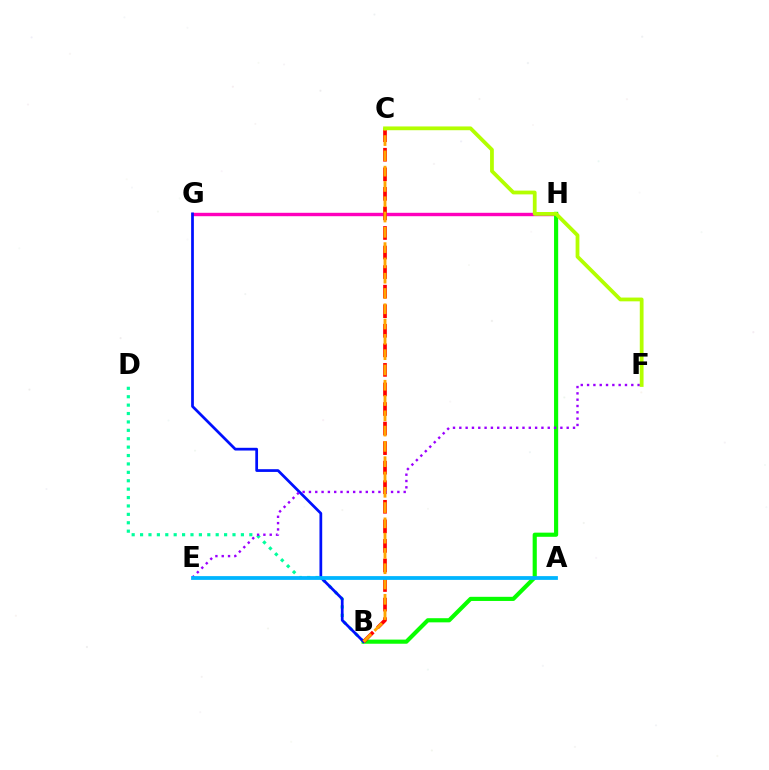{('G', 'H'): [{'color': '#ff00bd', 'line_style': 'solid', 'thickness': 2.45}], ('B', 'D'): [{'color': '#00ff9d', 'line_style': 'dotted', 'thickness': 2.28}], ('B', 'H'): [{'color': '#08ff00', 'line_style': 'solid', 'thickness': 2.98}], ('B', 'G'): [{'color': '#0010ff', 'line_style': 'solid', 'thickness': 1.97}], ('B', 'C'): [{'color': '#ff0000', 'line_style': 'dashed', 'thickness': 2.66}, {'color': '#ffa500', 'line_style': 'dashed', 'thickness': 2.08}], ('E', 'F'): [{'color': '#9b00ff', 'line_style': 'dotted', 'thickness': 1.72}], ('C', 'F'): [{'color': '#b3ff00', 'line_style': 'solid', 'thickness': 2.72}], ('A', 'E'): [{'color': '#00b5ff', 'line_style': 'solid', 'thickness': 2.72}]}